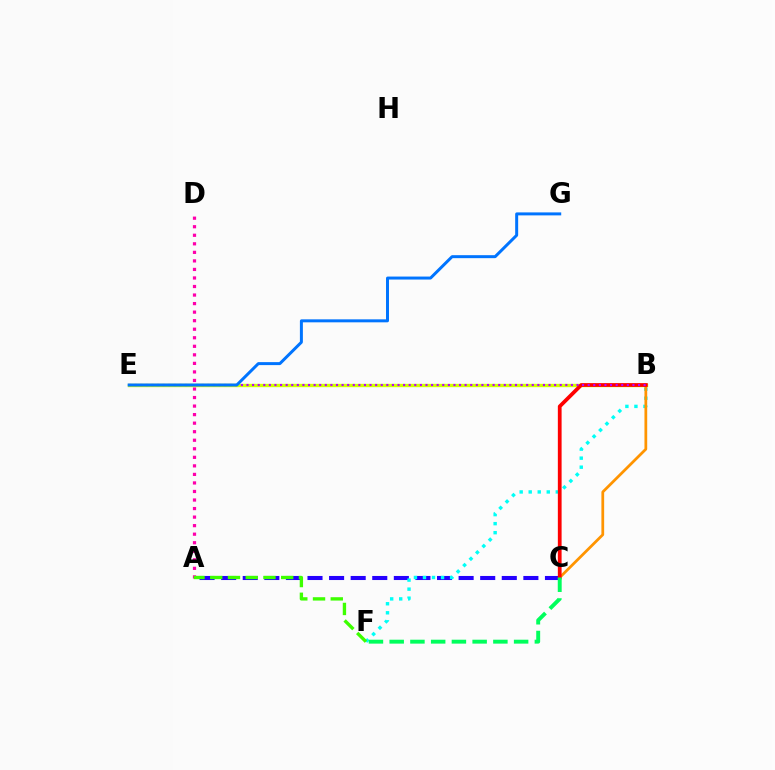{('A', 'C'): [{'color': '#2500ff', 'line_style': 'dashed', 'thickness': 2.93}], ('A', 'D'): [{'color': '#ff00ac', 'line_style': 'dotted', 'thickness': 2.32}], ('B', 'F'): [{'color': '#00fff6', 'line_style': 'dotted', 'thickness': 2.45}], ('B', 'E'): [{'color': '#d1ff00', 'line_style': 'solid', 'thickness': 2.42}, {'color': '#b900ff', 'line_style': 'dotted', 'thickness': 1.52}], ('B', 'C'): [{'color': '#ff9400', 'line_style': 'solid', 'thickness': 1.98}, {'color': '#ff0000', 'line_style': 'solid', 'thickness': 2.7}], ('A', 'F'): [{'color': '#3dff00', 'line_style': 'dashed', 'thickness': 2.41}], ('E', 'G'): [{'color': '#0074ff', 'line_style': 'solid', 'thickness': 2.15}], ('C', 'F'): [{'color': '#00ff5c', 'line_style': 'dashed', 'thickness': 2.82}]}